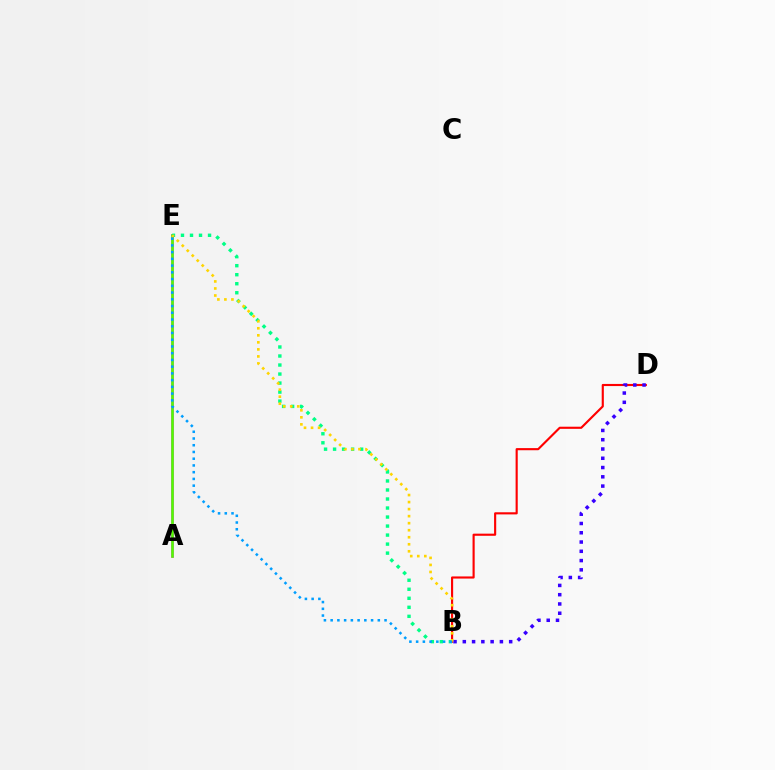{('A', 'E'): [{'color': '#ff00ed', 'line_style': 'solid', 'thickness': 1.81}, {'color': '#4fff00', 'line_style': 'solid', 'thickness': 1.86}], ('B', 'D'): [{'color': '#ff0000', 'line_style': 'solid', 'thickness': 1.54}, {'color': '#3700ff', 'line_style': 'dotted', 'thickness': 2.52}], ('B', 'E'): [{'color': '#00ff86', 'line_style': 'dotted', 'thickness': 2.45}, {'color': '#ffd500', 'line_style': 'dotted', 'thickness': 1.91}, {'color': '#009eff', 'line_style': 'dotted', 'thickness': 1.83}]}